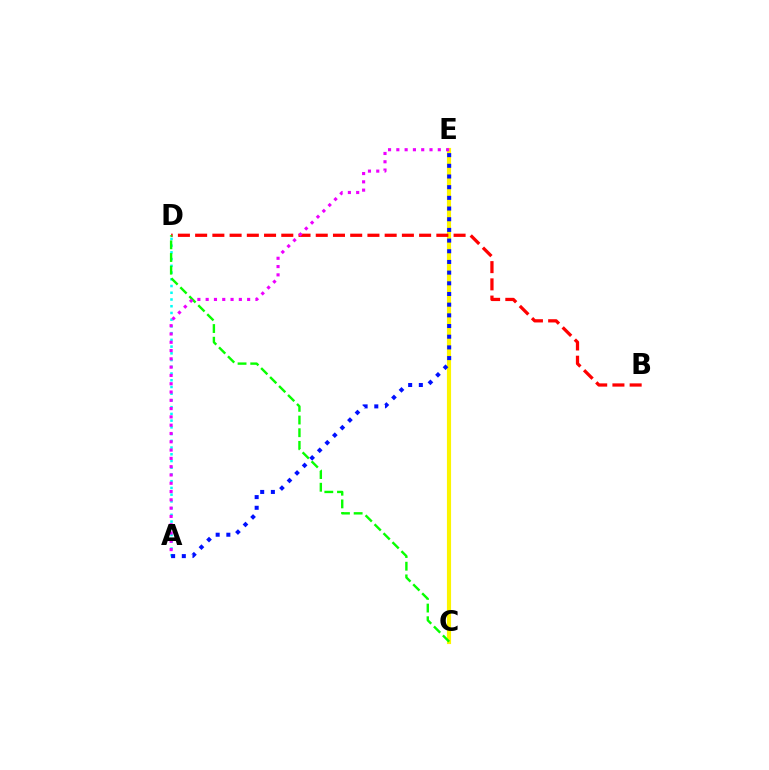{('C', 'E'): [{'color': '#fcf500', 'line_style': 'solid', 'thickness': 2.98}], ('A', 'D'): [{'color': '#00fff6', 'line_style': 'dotted', 'thickness': 1.83}], ('B', 'D'): [{'color': '#ff0000', 'line_style': 'dashed', 'thickness': 2.34}], ('C', 'D'): [{'color': '#08ff00', 'line_style': 'dashed', 'thickness': 1.72}], ('A', 'E'): [{'color': '#ee00ff', 'line_style': 'dotted', 'thickness': 2.25}, {'color': '#0010ff', 'line_style': 'dotted', 'thickness': 2.9}]}